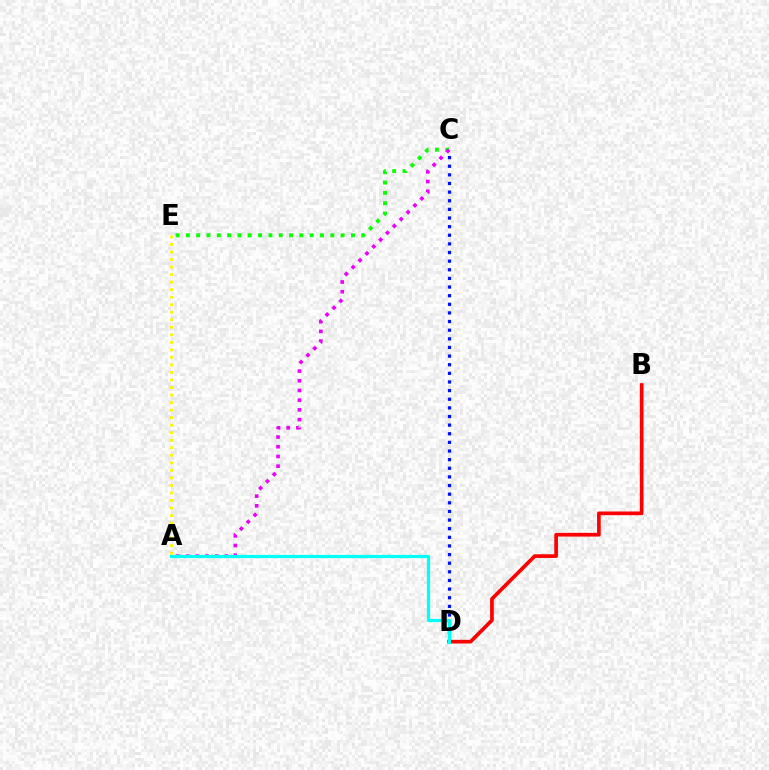{('C', 'D'): [{'color': '#0010ff', 'line_style': 'dotted', 'thickness': 2.34}], ('B', 'D'): [{'color': '#ff0000', 'line_style': 'solid', 'thickness': 2.66}], ('A', 'E'): [{'color': '#fcf500', 'line_style': 'dotted', 'thickness': 2.05}], ('C', 'E'): [{'color': '#08ff00', 'line_style': 'dotted', 'thickness': 2.8}], ('A', 'C'): [{'color': '#ee00ff', 'line_style': 'dotted', 'thickness': 2.64}], ('A', 'D'): [{'color': '#00fff6', 'line_style': 'solid', 'thickness': 2.32}]}